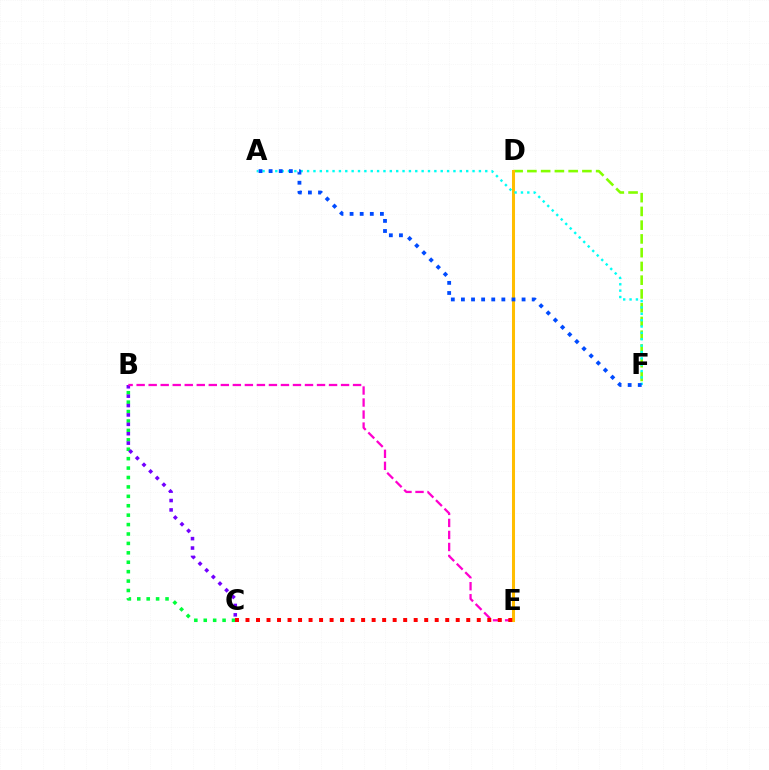{('D', 'F'): [{'color': '#84ff00', 'line_style': 'dashed', 'thickness': 1.87}], ('B', 'C'): [{'color': '#00ff39', 'line_style': 'dotted', 'thickness': 2.56}, {'color': '#7200ff', 'line_style': 'dotted', 'thickness': 2.55}], ('B', 'E'): [{'color': '#ff00cf', 'line_style': 'dashed', 'thickness': 1.63}], ('D', 'E'): [{'color': '#ffbd00', 'line_style': 'solid', 'thickness': 2.19}], ('A', 'F'): [{'color': '#00fff6', 'line_style': 'dotted', 'thickness': 1.73}, {'color': '#004bff', 'line_style': 'dotted', 'thickness': 2.75}], ('C', 'E'): [{'color': '#ff0000', 'line_style': 'dotted', 'thickness': 2.86}]}